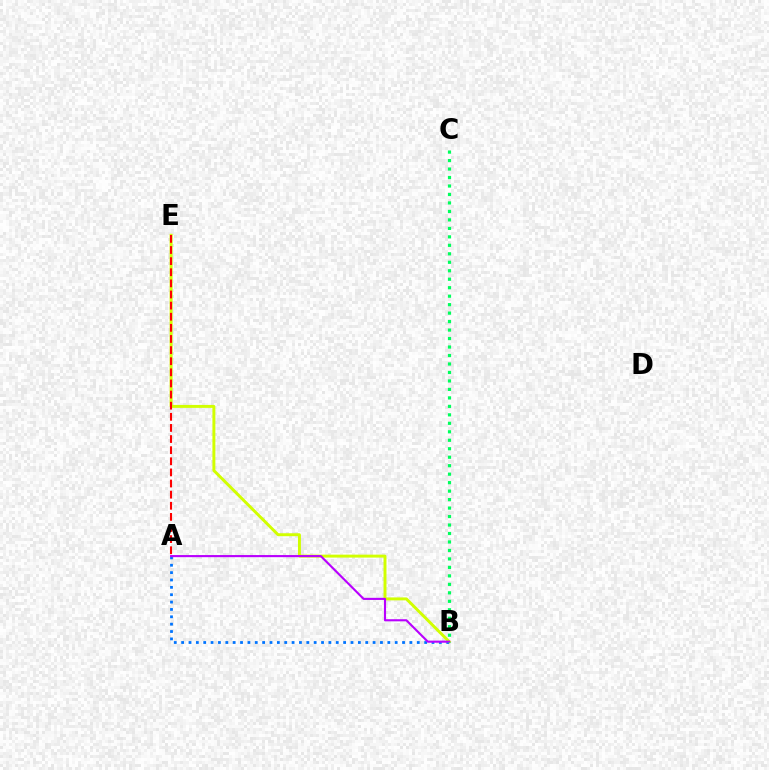{('B', 'E'): [{'color': '#d1ff00', 'line_style': 'solid', 'thickness': 2.12}], ('A', 'B'): [{'color': '#0074ff', 'line_style': 'dotted', 'thickness': 2.0}, {'color': '#b900ff', 'line_style': 'solid', 'thickness': 1.52}], ('A', 'E'): [{'color': '#ff0000', 'line_style': 'dashed', 'thickness': 1.51}], ('B', 'C'): [{'color': '#00ff5c', 'line_style': 'dotted', 'thickness': 2.3}]}